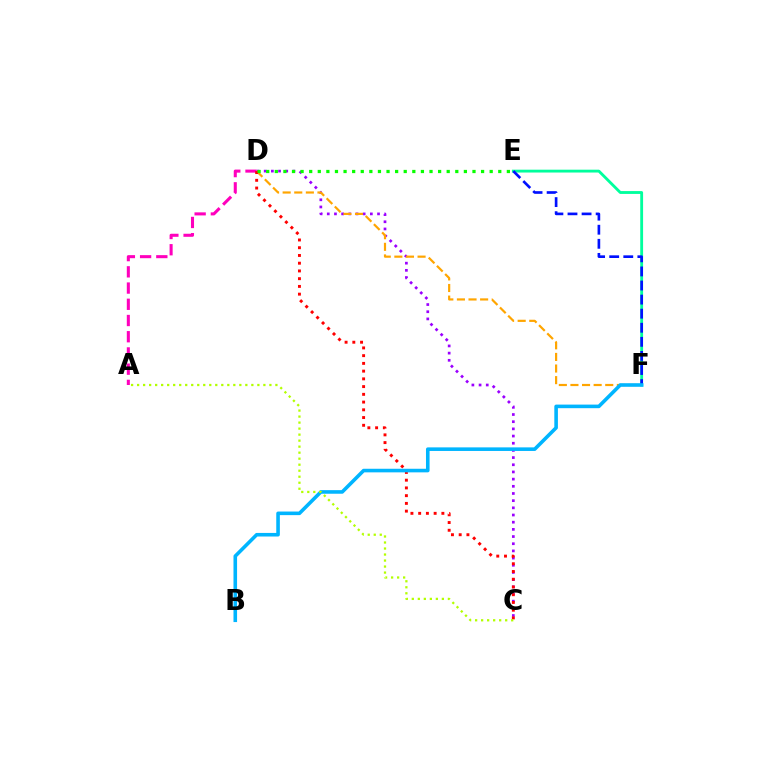{('A', 'D'): [{'color': '#ff00bd', 'line_style': 'dashed', 'thickness': 2.2}], ('E', 'F'): [{'color': '#00ff9d', 'line_style': 'solid', 'thickness': 2.05}, {'color': '#0010ff', 'line_style': 'dashed', 'thickness': 1.91}], ('C', 'D'): [{'color': '#9b00ff', 'line_style': 'dotted', 'thickness': 1.95}, {'color': '#ff0000', 'line_style': 'dotted', 'thickness': 2.1}], ('D', 'F'): [{'color': '#ffa500', 'line_style': 'dashed', 'thickness': 1.58}], ('D', 'E'): [{'color': '#08ff00', 'line_style': 'dotted', 'thickness': 2.34}], ('B', 'F'): [{'color': '#00b5ff', 'line_style': 'solid', 'thickness': 2.58}], ('A', 'C'): [{'color': '#b3ff00', 'line_style': 'dotted', 'thickness': 1.63}]}